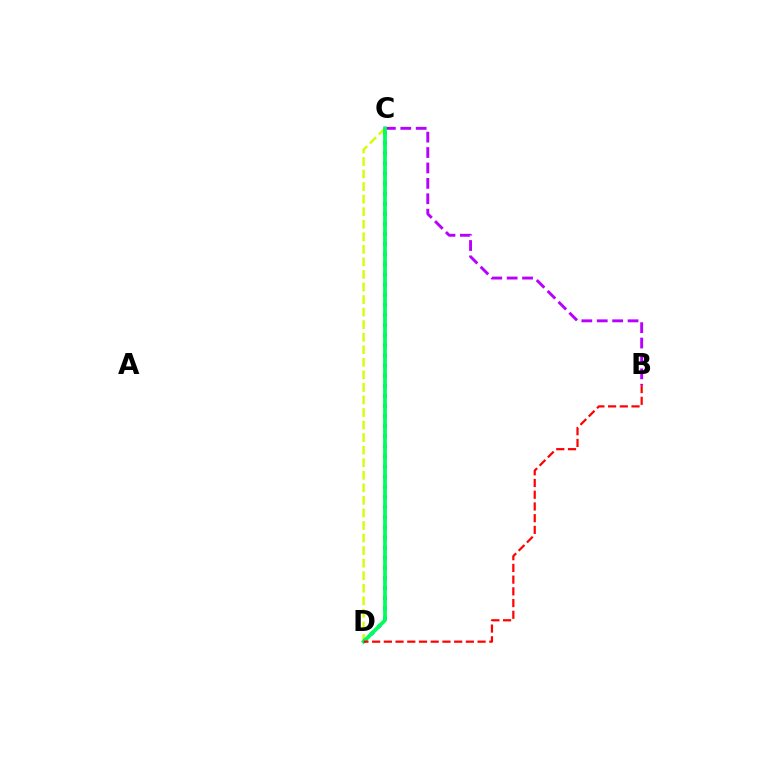{('C', 'D'): [{'color': '#d1ff00', 'line_style': 'dashed', 'thickness': 1.71}, {'color': '#0074ff', 'line_style': 'dotted', 'thickness': 2.75}, {'color': '#00ff5c', 'line_style': 'solid', 'thickness': 2.7}], ('B', 'C'): [{'color': '#b900ff', 'line_style': 'dashed', 'thickness': 2.09}], ('B', 'D'): [{'color': '#ff0000', 'line_style': 'dashed', 'thickness': 1.59}]}